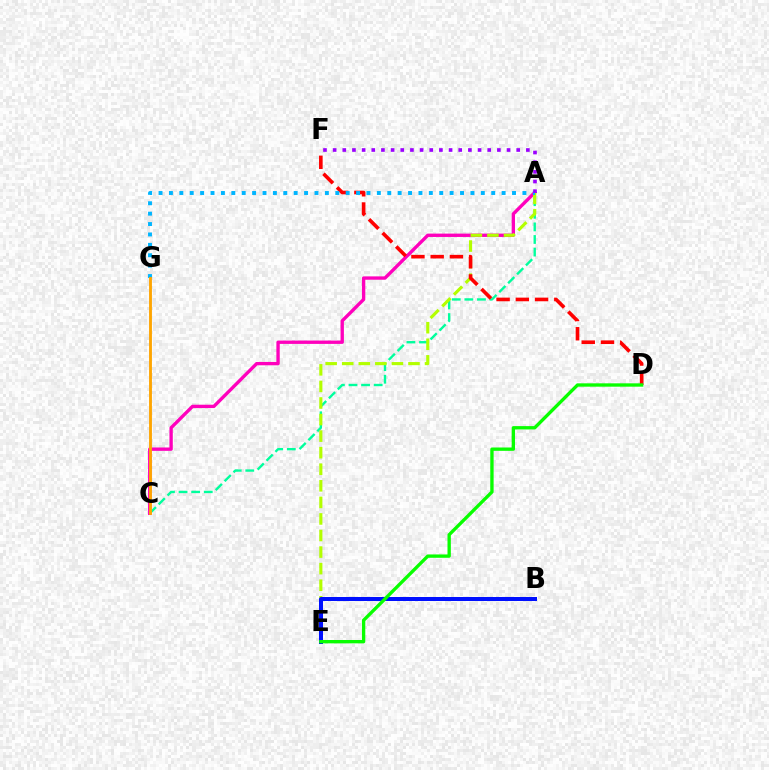{('A', 'C'): [{'color': '#ff00bd', 'line_style': 'solid', 'thickness': 2.41}, {'color': '#00ff9d', 'line_style': 'dashed', 'thickness': 1.71}], ('A', 'E'): [{'color': '#b3ff00', 'line_style': 'dashed', 'thickness': 2.25}], ('B', 'E'): [{'color': '#0010ff', 'line_style': 'solid', 'thickness': 2.88}], ('D', 'F'): [{'color': '#ff0000', 'line_style': 'dashed', 'thickness': 2.61}], ('A', 'G'): [{'color': '#00b5ff', 'line_style': 'dotted', 'thickness': 2.82}], ('D', 'E'): [{'color': '#08ff00', 'line_style': 'solid', 'thickness': 2.41}], ('C', 'G'): [{'color': '#ffa500', 'line_style': 'solid', 'thickness': 2.06}], ('A', 'F'): [{'color': '#9b00ff', 'line_style': 'dotted', 'thickness': 2.63}]}